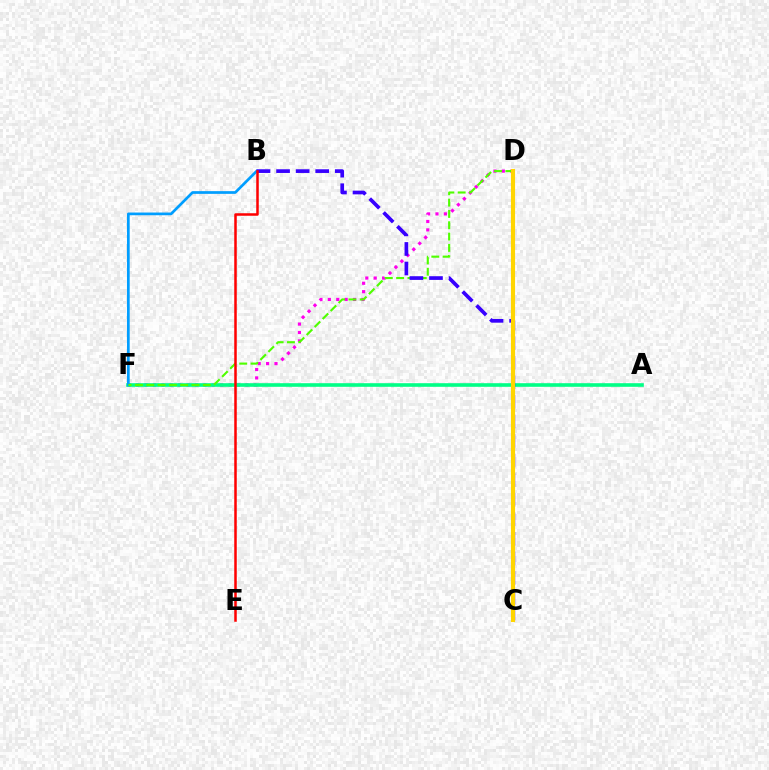{('D', 'F'): [{'color': '#ff00ed', 'line_style': 'dotted', 'thickness': 2.28}, {'color': '#4fff00', 'line_style': 'dashed', 'thickness': 1.54}], ('A', 'F'): [{'color': '#00ff86', 'line_style': 'solid', 'thickness': 2.6}], ('B', 'F'): [{'color': '#009eff', 'line_style': 'solid', 'thickness': 1.95}], ('B', 'C'): [{'color': '#3700ff', 'line_style': 'dashed', 'thickness': 2.66}], ('C', 'D'): [{'color': '#ffd500', 'line_style': 'solid', 'thickness': 2.97}], ('B', 'E'): [{'color': '#ff0000', 'line_style': 'solid', 'thickness': 1.81}]}